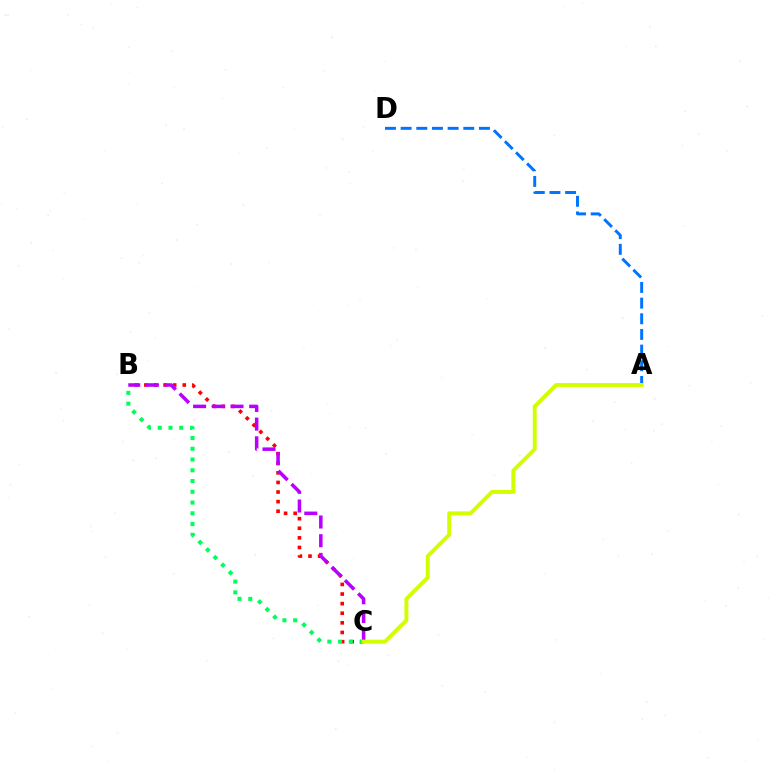{('B', 'C'): [{'color': '#ff0000', 'line_style': 'dotted', 'thickness': 2.61}, {'color': '#b900ff', 'line_style': 'dashed', 'thickness': 2.54}, {'color': '#00ff5c', 'line_style': 'dotted', 'thickness': 2.92}], ('A', 'D'): [{'color': '#0074ff', 'line_style': 'dashed', 'thickness': 2.13}], ('A', 'C'): [{'color': '#d1ff00', 'line_style': 'solid', 'thickness': 2.81}]}